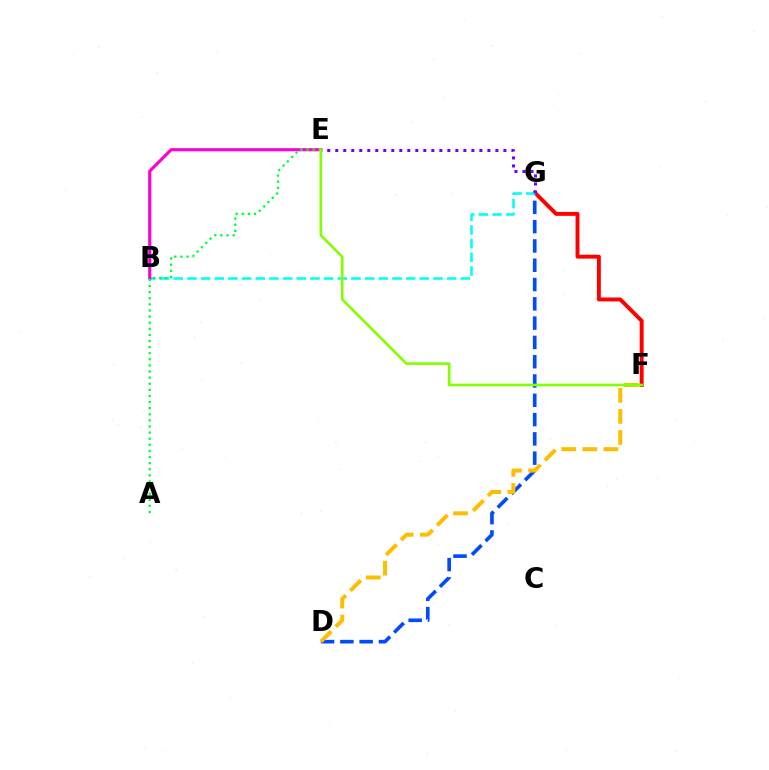{('F', 'G'): [{'color': '#ff0000', 'line_style': 'solid', 'thickness': 2.82}], ('D', 'G'): [{'color': '#004bff', 'line_style': 'dashed', 'thickness': 2.62}], ('B', 'G'): [{'color': '#00fff6', 'line_style': 'dashed', 'thickness': 1.86}], ('D', 'F'): [{'color': '#ffbd00', 'line_style': 'dashed', 'thickness': 2.86}], ('B', 'E'): [{'color': '#ff00cf', 'line_style': 'solid', 'thickness': 2.25}], ('E', 'G'): [{'color': '#7200ff', 'line_style': 'dotted', 'thickness': 2.18}], ('A', 'E'): [{'color': '#00ff39', 'line_style': 'dotted', 'thickness': 1.66}], ('E', 'F'): [{'color': '#84ff00', 'line_style': 'solid', 'thickness': 1.9}]}